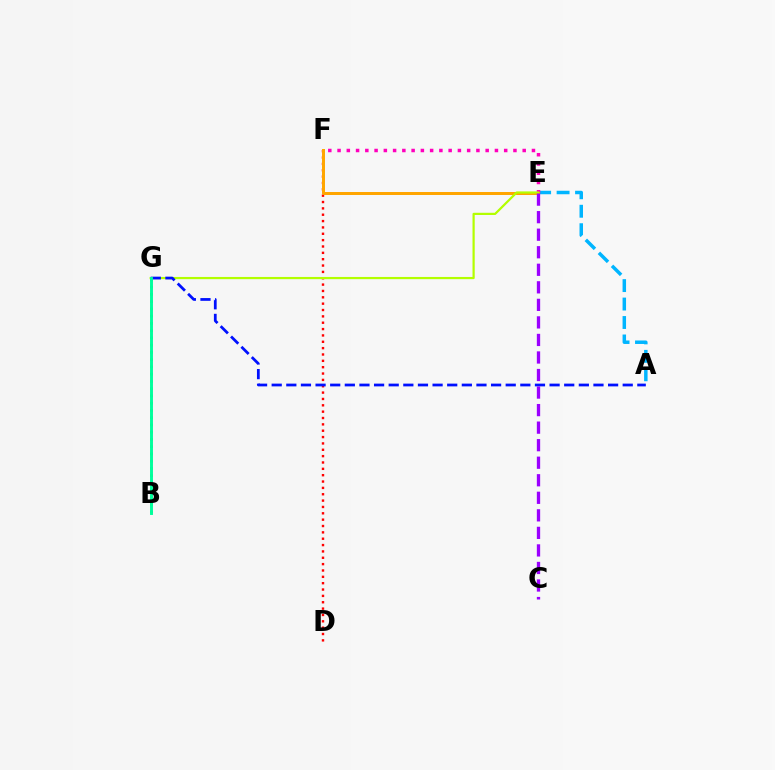{('A', 'E'): [{'color': '#00b5ff', 'line_style': 'dashed', 'thickness': 2.51}], ('E', 'F'): [{'color': '#ff00bd', 'line_style': 'dotted', 'thickness': 2.52}, {'color': '#ffa500', 'line_style': 'solid', 'thickness': 2.16}], ('D', 'F'): [{'color': '#ff0000', 'line_style': 'dotted', 'thickness': 1.73}], ('B', 'G'): [{'color': '#08ff00', 'line_style': 'dotted', 'thickness': 1.97}, {'color': '#00ff9d', 'line_style': 'solid', 'thickness': 2.1}], ('E', 'G'): [{'color': '#b3ff00', 'line_style': 'solid', 'thickness': 1.59}], ('A', 'G'): [{'color': '#0010ff', 'line_style': 'dashed', 'thickness': 1.99}], ('C', 'E'): [{'color': '#9b00ff', 'line_style': 'dashed', 'thickness': 2.38}]}